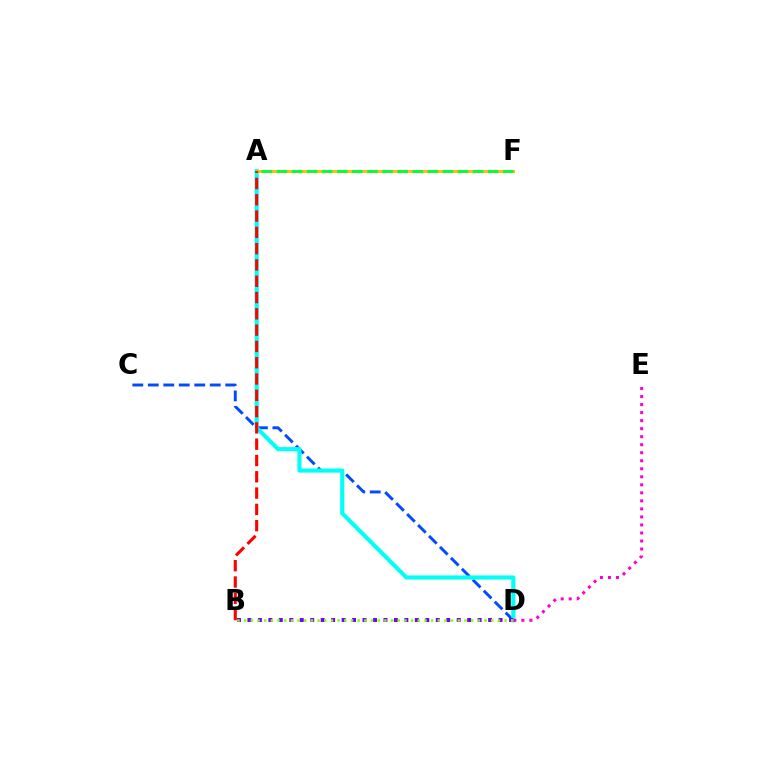{('C', 'D'): [{'color': '#004bff', 'line_style': 'dashed', 'thickness': 2.1}], ('A', 'D'): [{'color': '#00fff6', 'line_style': 'solid', 'thickness': 2.97}], ('A', 'F'): [{'color': '#ffbd00', 'line_style': 'solid', 'thickness': 2.08}, {'color': '#00ff39', 'line_style': 'dashed', 'thickness': 2.05}], ('B', 'D'): [{'color': '#7200ff', 'line_style': 'dotted', 'thickness': 2.84}, {'color': '#84ff00', 'line_style': 'dotted', 'thickness': 1.81}], ('D', 'E'): [{'color': '#ff00cf', 'line_style': 'dotted', 'thickness': 2.18}], ('A', 'B'): [{'color': '#ff0000', 'line_style': 'dashed', 'thickness': 2.21}]}